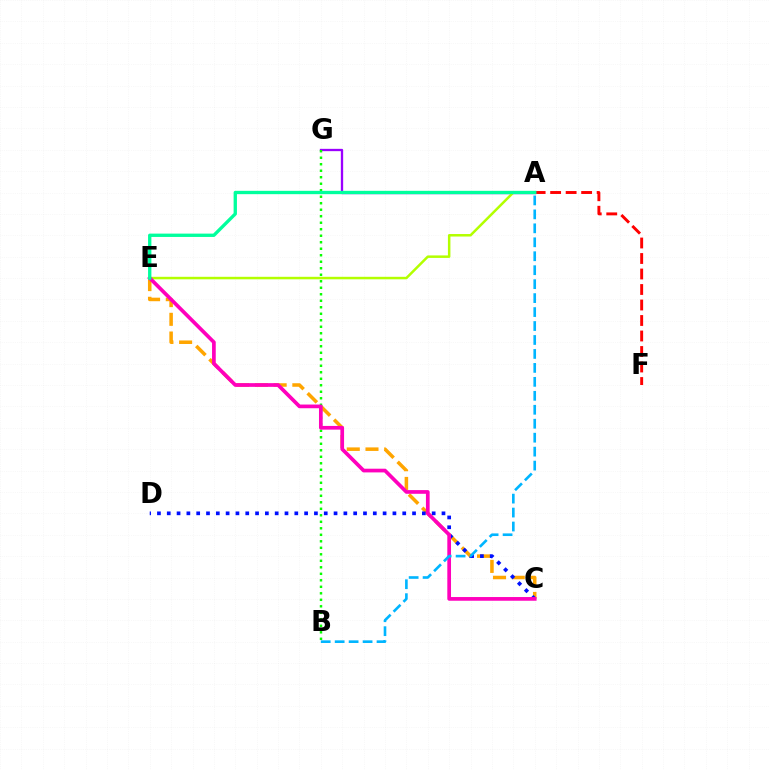{('A', 'F'): [{'color': '#ff0000', 'line_style': 'dashed', 'thickness': 2.11}], ('C', 'E'): [{'color': '#ffa500', 'line_style': 'dashed', 'thickness': 2.54}, {'color': '#ff00bd', 'line_style': 'solid', 'thickness': 2.66}], ('A', 'G'): [{'color': '#9b00ff', 'line_style': 'solid', 'thickness': 1.66}], ('A', 'E'): [{'color': '#b3ff00', 'line_style': 'solid', 'thickness': 1.8}, {'color': '#00ff9d', 'line_style': 'solid', 'thickness': 2.4}], ('C', 'D'): [{'color': '#0010ff', 'line_style': 'dotted', 'thickness': 2.67}], ('B', 'G'): [{'color': '#08ff00', 'line_style': 'dotted', 'thickness': 1.77}], ('A', 'B'): [{'color': '#00b5ff', 'line_style': 'dashed', 'thickness': 1.9}]}